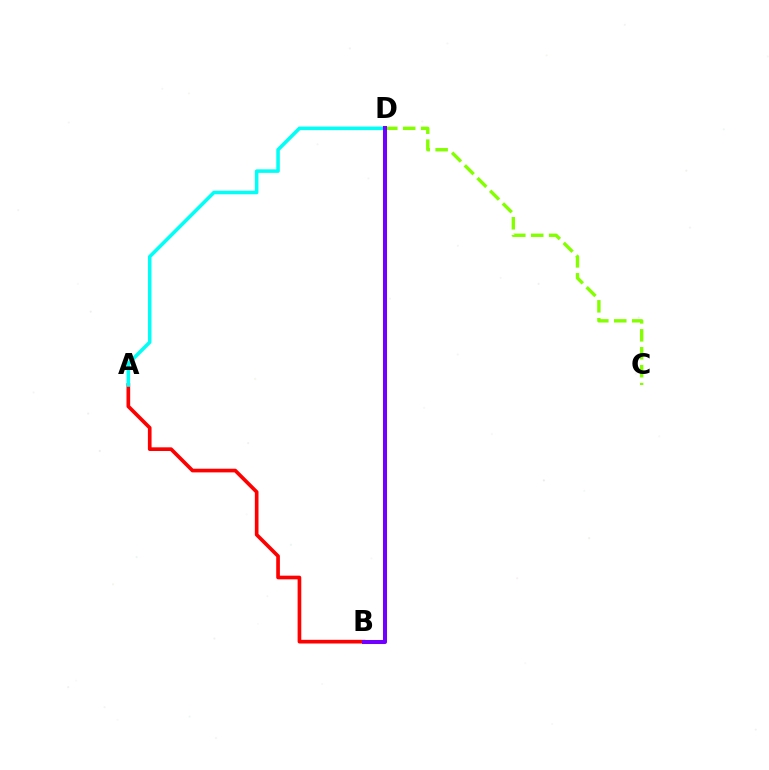{('C', 'D'): [{'color': '#84ff00', 'line_style': 'dashed', 'thickness': 2.44}], ('A', 'B'): [{'color': '#ff0000', 'line_style': 'solid', 'thickness': 2.64}], ('A', 'D'): [{'color': '#00fff6', 'line_style': 'solid', 'thickness': 2.54}], ('B', 'D'): [{'color': '#7200ff', 'line_style': 'solid', 'thickness': 2.91}]}